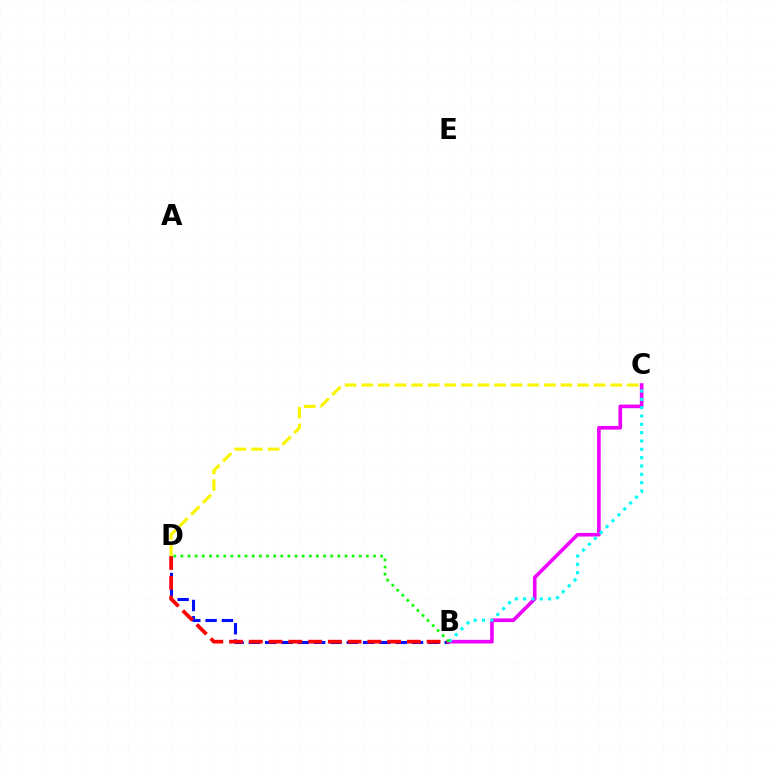{('B', 'D'): [{'color': '#0010ff', 'line_style': 'dashed', 'thickness': 2.22}, {'color': '#ff0000', 'line_style': 'dashed', 'thickness': 2.68}, {'color': '#08ff00', 'line_style': 'dotted', 'thickness': 1.94}], ('B', 'C'): [{'color': '#ee00ff', 'line_style': 'solid', 'thickness': 2.61}, {'color': '#00fff6', 'line_style': 'dotted', 'thickness': 2.26}], ('C', 'D'): [{'color': '#fcf500', 'line_style': 'dashed', 'thickness': 2.26}]}